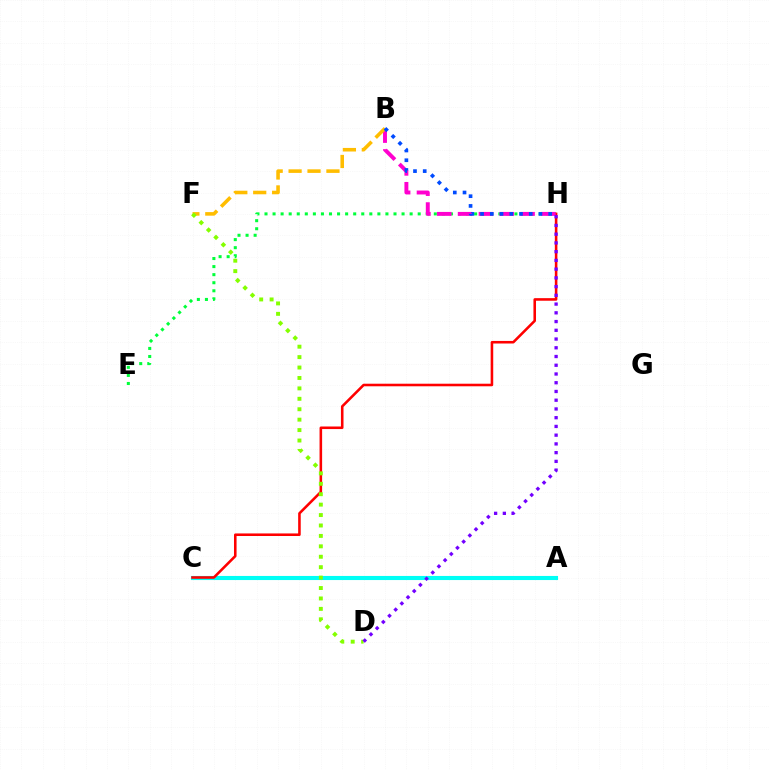{('A', 'C'): [{'color': '#00fff6', 'line_style': 'solid', 'thickness': 2.95}], ('E', 'H'): [{'color': '#00ff39', 'line_style': 'dotted', 'thickness': 2.19}], ('C', 'H'): [{'color': '#ff0000', 'line_style': 'solid', 'thickness': 1.85}], ('B', 'H'): [{'color': '#ff00cf', 'line_style': 'dashed', 'thickness': 2.83}, {'color': '#004bff', 'line_style': 'dotted', 'thickness': 2.64}], ('B', 'F'): [{'color': '#ffbd00', 'line_style': 'dashed', 'thickness': 2.57}], ('D', 'F'): [{'color': '#84ff00', 'line_style': 'dotted', 'thickness': 2.83}], ('D', 'H'): [{'color': '#7200ff', 'line_style': 'dotted', 'thickness': 2.37}]}